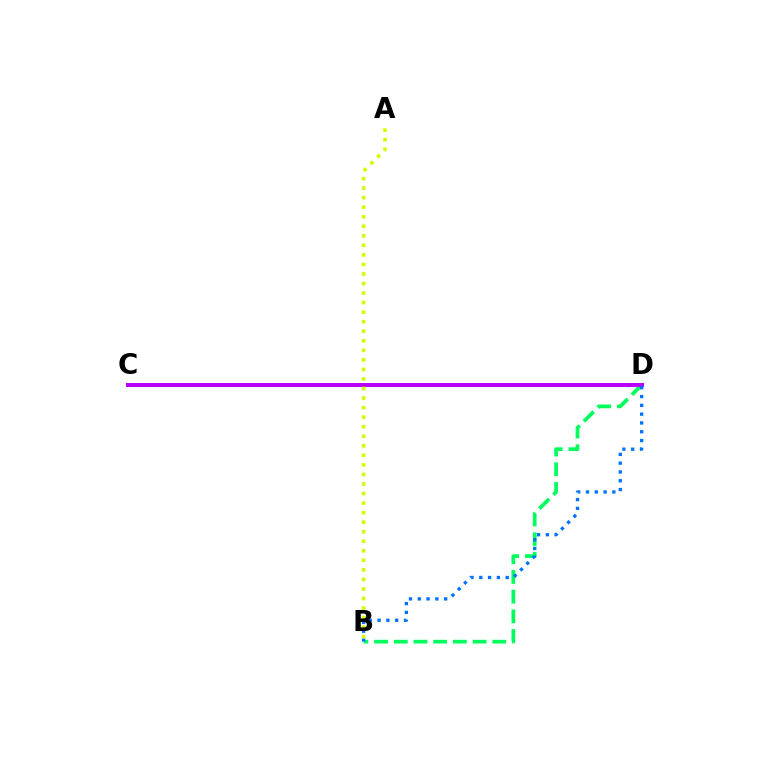{('C', 'D'): [{'color': '#ff0000', 'line_style': 'solid', 'thickness': 2.07}, {'color': '#b900ff', 'line_style': 'solid', 'thickness': 2.87}], ('B', 'D'): [{'color': '#00ff5c', 'line_style': 'dashed', 'thickness': 2.68}, {'color': '#0074ff', 'line_style': 'dotted', 'thickness': 2.39}], ('A', 'B'): [{'color': '#d1ff00', 'line_style': 'dotted', 'thickness': 2.59}]}